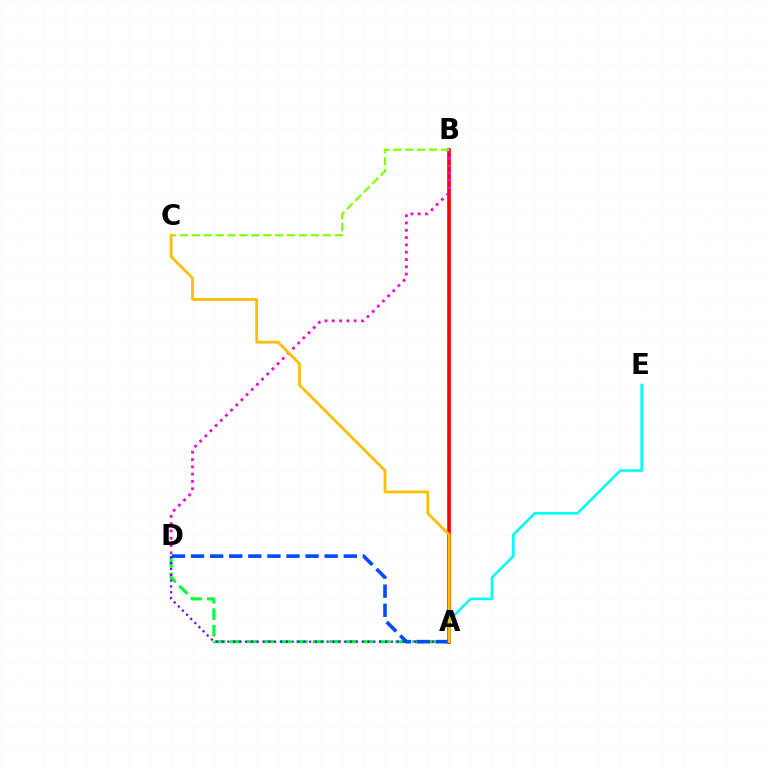{('A', 'D'): [{'color': '#00ff39', 'line_style': 'dashed', 'thickness': 2.24}, {'color': '#7200ff', 'line_style': 'dotted', 'thickness': 1.59}, {'color': '#004bff', 'line_style': 'dashed', 'thickness': 2.59}], ('A', 'B'): [{'color': '#ff0000', 'line_style': 'solid', 'thickness': 2.61}], ('B', 'D'): [{'color': '#ff00cf', 'line_style': 'dotted', 'thickness': 1.98}], ('B', 'C'): [{'color': '#84ff00', 'line_style': 'dashed', 'thickness': 1.62}], ('A', 'E'): [{'color': '#00fff6', 'line_style': 'solid', 'thickness': 1.86}], ('A', 'C'): [{'color': '#ffbd00', 'line_style': 'solid', 'thickness': 1.98}]}